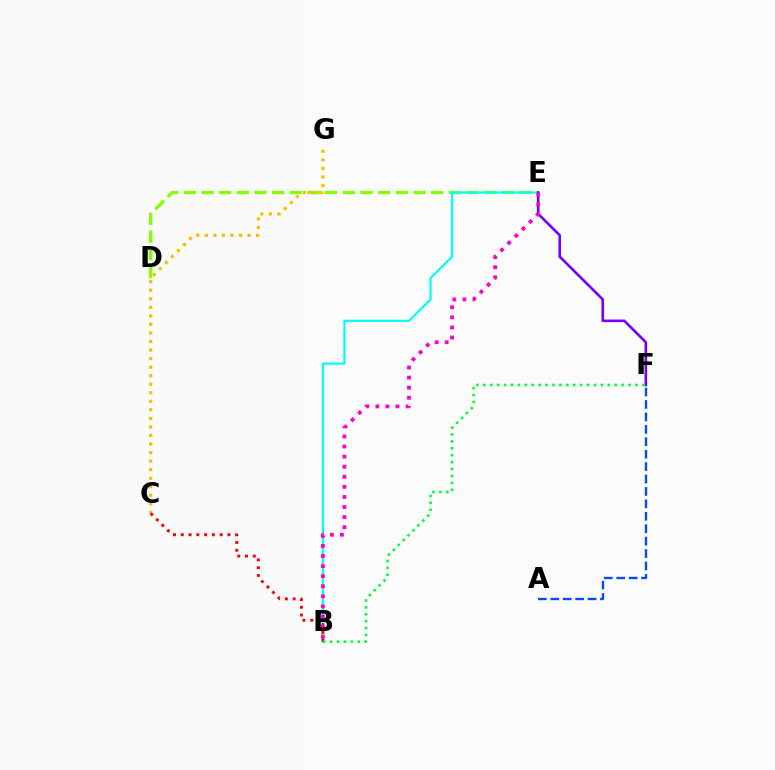{('D', 'E'): [{'color': '#84ff00', 'line_style': 'dashed', 'thickness': 2.4}], ('B', 'E'): [{'color': '#00fff6', 'line_style': 'solid', 'thickness': 1.57}, {'color': '#ff00cf', 'line_style': 'dotted', 'thickness': 2.74}], ('C', 'G'): [{'color': '#ffbd00', 'line_style': 'dotted', 'thickness': 2.32}], ('A', 'F'): [{'color': '#004bff', 'line_style': 'dashed', 'thickness': 1.69}], ('B', 'C'): [{'color': '#ff0000', 'line_style': 'dotted', 'thickness': 2.12}], ('E', 'F'): [{'color': '#7200ff', 'line_style': 'solid', 'thickness': 1.88}], ('B', 'F'): [{'color': '#00ff39', 'line_style': 'dotted', 'thickness': 1.88}]}